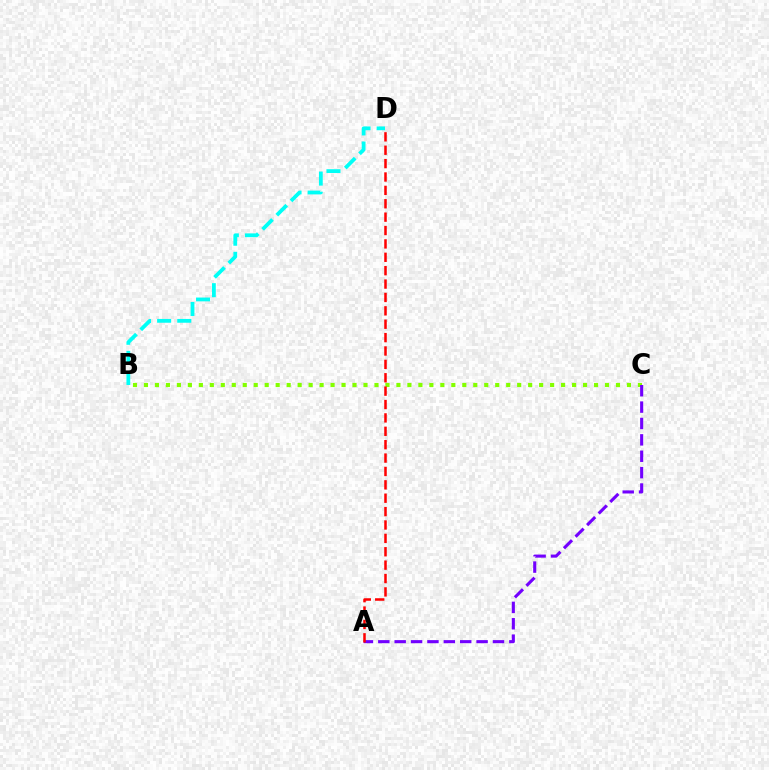{('B', 'D'): [{'color': '#00fff6', 'line_style': 'dashed', 'thickness': 2.73}], ('B', 'C'): [{'color': '#84ff00', 'line_style': 'dotted', 'thickness': 2.98}], ('A', 'C'): [{'color': '#7200ff', 'line_style': 'dashed', 'thickness': 2.23}], ('A', 'D'): [{'color': '#ff0000', 'line_style': 'dashed', 'thickness': 1.82}]}